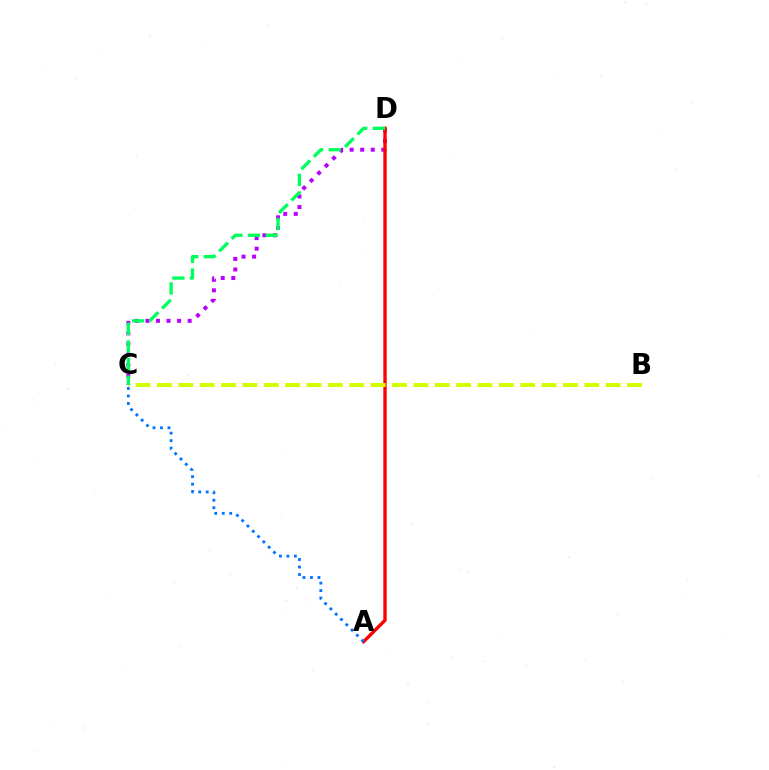{('C', 'D'): [{'color': '#b900ff', 'line_style': 'dotted', 'thickness': 2.87}, {'color': '#00ff5c', 'line_style': 'dashed', 'thickness': 2.4}], ('A', 'D'): [{'color': '#ff0000', 'line_style': 'solid', 'thickness': 2.42}], ('B', 'C'): [{'color': '#d1ff00', 'line_style': 'dashed', 'thickness': 2.9}], ('A', 'C'): [{'color': '#0074ff', 'line_style': 'dotted', 'thickness': 2.03}]}